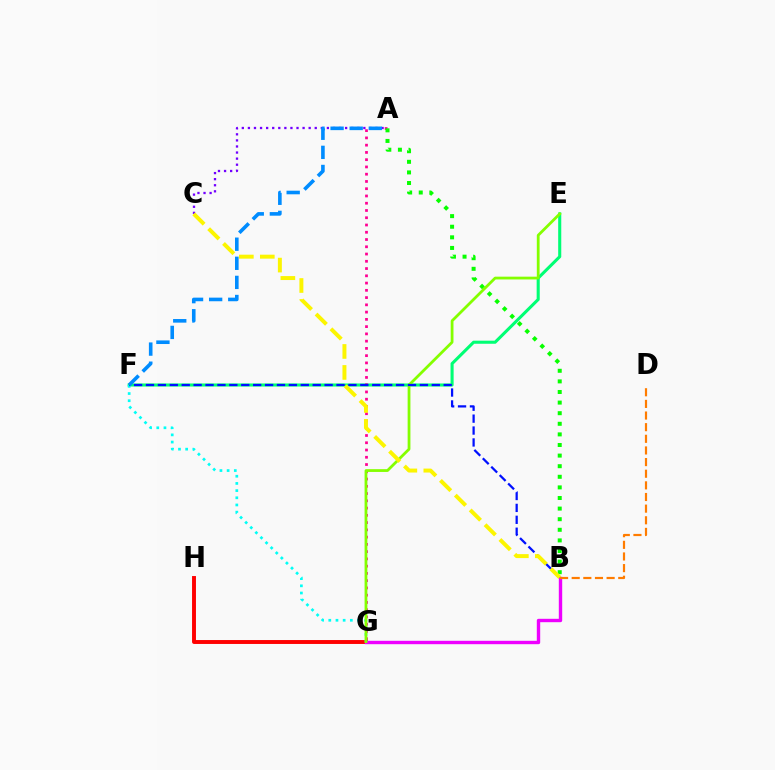{('G', 'H'): [{'color': '#ff0000', 'line_style': 'solid', 'thickness': 2.82}], ('E', 'F'): [{'color': '#00ff74', 'line_style': 'solid', 'thickness': 2.21}], ('B', 'G'): [{'color': '#ee00ff', 'line_style': 'solid', 'thickness': 2.44}], ('A', 'C'): [{'color': '#7200ff', 'line_style': 'dotted', 'thickness': 1.65}], ('A', 'G'): [{'color': '#ff0094', 'line_style': 'dotted', 'thickness': 1.97}], ('A', 'B'): [{'color': '#08ff00', 'line_style': 'dotted', 'thickness': 2.88}], ('F', 'G'): [{'color': '#00fff6', 'line_style': 'dotted', 'thickness': 1.95}], ('E', 'G'): [{'color': '#84ff00', 'line_style': 'solid', 'thickness': 2.0}], ('B', 'F'): [{'color': '#0010ff', 'line_style': 'dashed', 'thickness': 1.62}], ('B', 'C'): [{'color': '#fcf500', 'line_style': 'dashed', 'thickness': 2.85}], ('B', 'D'): [{'color': '#ff7c00', 'line_style': 'dashed', 'thickness': 1.58}], ('A', 'F'): [{'color': '#008cff', 'line_style': 'dashed', 'thickness': 2.59}]}